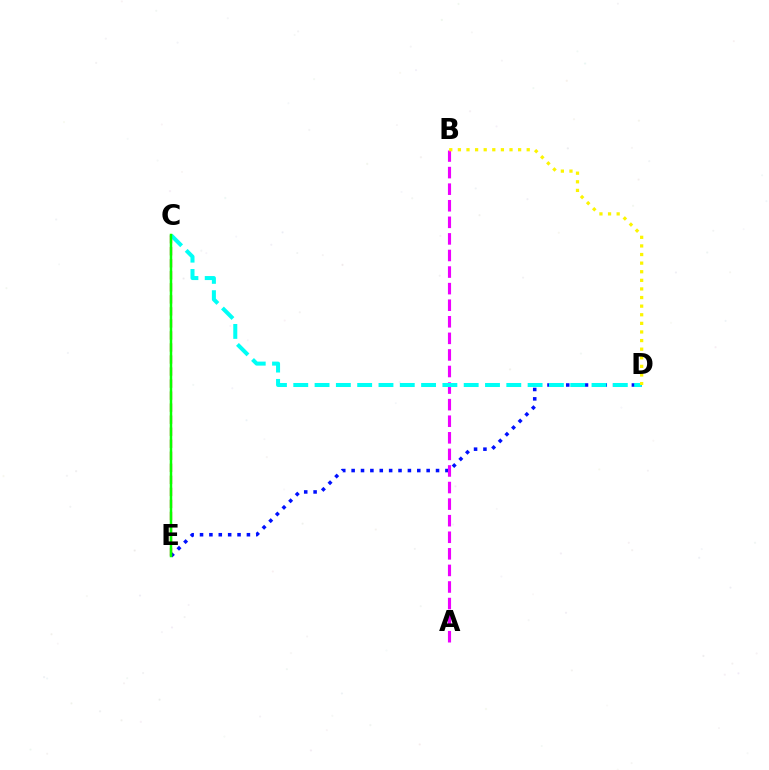{('D', 'E'): [{'color': '#0010ff', 'line_style': 'dotted', 'thickness': 2.55}], ('A', 'B'): [{'color': '#ee00ff', 'line_style': 'dashed', 'thickness': 2.25}], ('C', 'E'): [{'color': '#ff0000', 'line_style': 'dashed', 'thickness': 1.63}, {'color': '#08ff00', 'line_style': 'solid', 'thickness': 1.79}], ('C', 'D'): [{'color': '#00fff6', 'line_style': 'dashed', 'thickness': 2.89}], ('B', 'D'): [{'color': '#fcf500', 'line_style': 'dotted', 'thickness': 2.34}]}